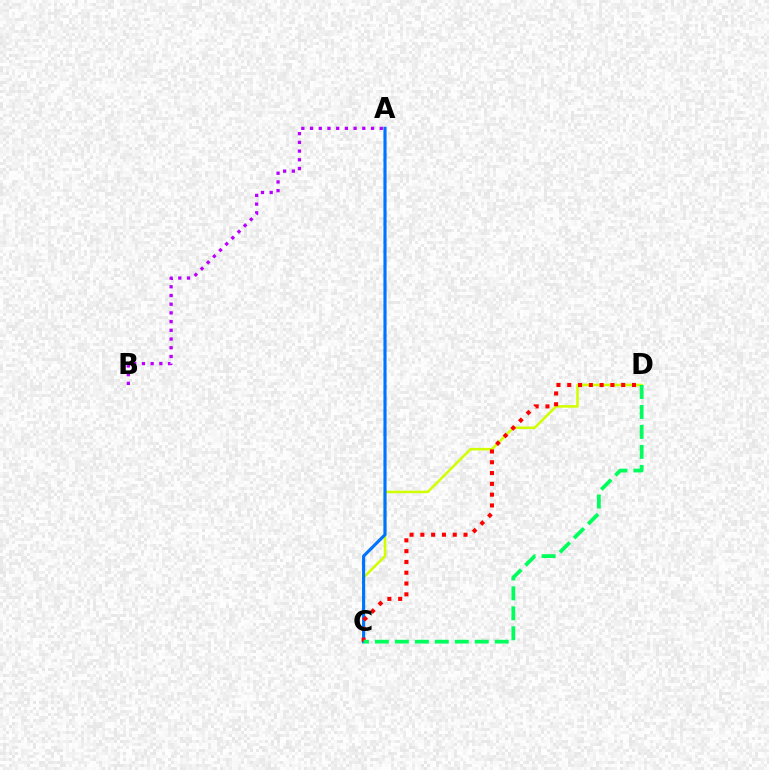{('C', 'D'): [{'color': '#d1ff00', 'line_style': 'solid', 'thickness': 1.83}, {'color': '#ff0000', 'line_style': 'dotted', 'thickness': 2.93}, {'color': '#00ff5c', 'line_style': 'dashed', 'thickness': 2.71}], ('A', 'C'): [{'color': '#0074ff', 'line_style': 'solid', 'thickness': 2.26}], ('A', 'B'): [{'color': '#b900ff', 'line_style': 'dotted', 'thickness': 2.37}]}